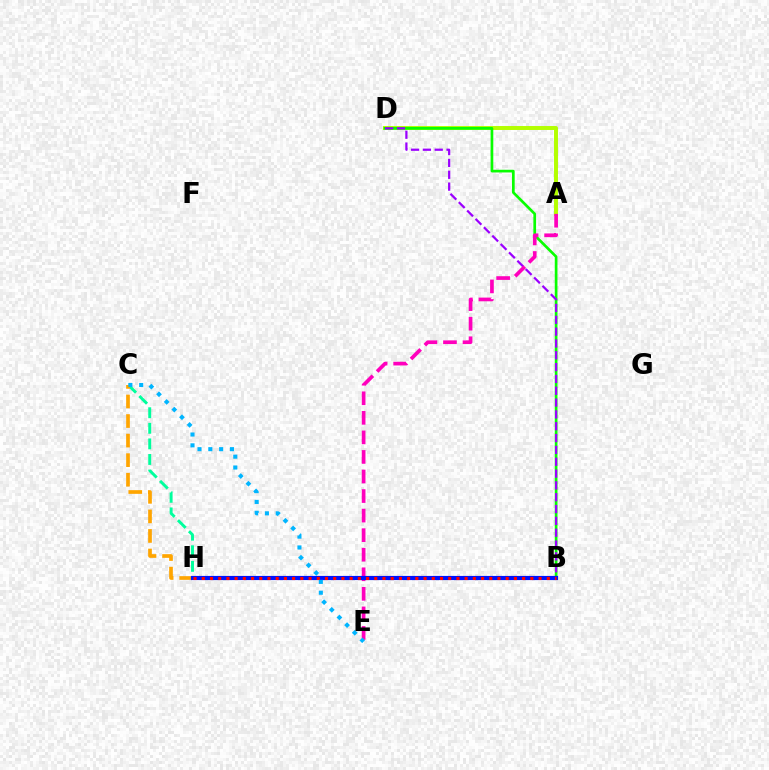{('A', 'D'): [{'color': '#b3ff00', 'line_style': 'solid', 'thickness': 2.84}], ('B', 'D'): [{'color': '#08ff00', 'line_style': 'solid', 'thickness': 1.94}, {'color': '#9b00ff', 'line_style': 'dashed', 'thickness': 1.61}], ('B', 'C'): [{'color': '#00ff9d', 'line_style': 'dashed', 'thickness': 2.12}], ('A', 'E'): [{'color': '#ff00bd', 'line_style': 'dashed', 'thickness': 2.66}], ('C', 'H'): [{'color': '#ffa500', 'line_style': 'dashed', 'thickness': 2.66}], ('B', 'H'): [{'color': '#0010ff', 'line_style': 'solid', 'thickness': 3.0}, {'color': '#ff0000', 'line_style': 'dotted', 'thickness': 2.23}], ('C', 'E'): [{'color': '#00b5ff', 'line_style': 'dotted', 'thickness': 2.94}]}